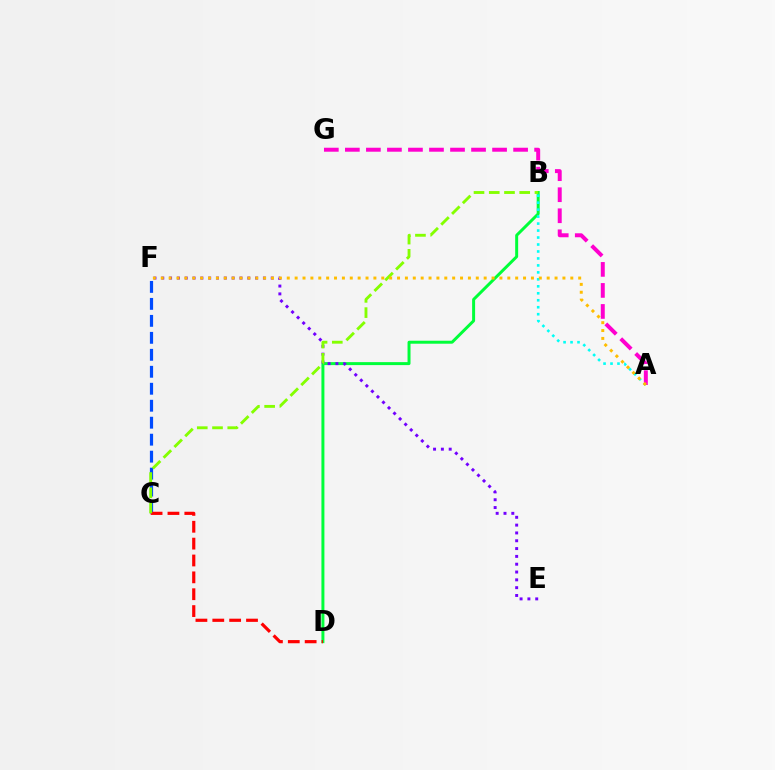{('B', 'D'): [{'color': '#00ff39', 'line_style': 'solid', 'thickness': 2.14}], ('C', 'F'): [{'color': '#004bff', 'line_style': 'dashed', 'thickness': 2.31}], ('E', 'F'): [{'color': '#7200ff', 'line_style': 'dotted', 'thickness': 2.12}], ('C', 'D'): [{'color': '#ff0000', 'line_style': 'dashed', 'thickness': 2.29}], ('A', 'B'): [{'color': '#00fff6', 'line_style': 'dotted', 'thickness': 1.89}], ('A', 'G'): [{'color': '#ff00cf', 'line_style': 'dashed', 'thickness': 2.86}], ('B', 'C'): [{'color': '#84ff00', 'line_style': 'dashed', 'thickness': 2.07}], ('A', 'F'): [{'color': '#ffbd00', 'line_style': 'dotted', 'thickness': 2.14}]}